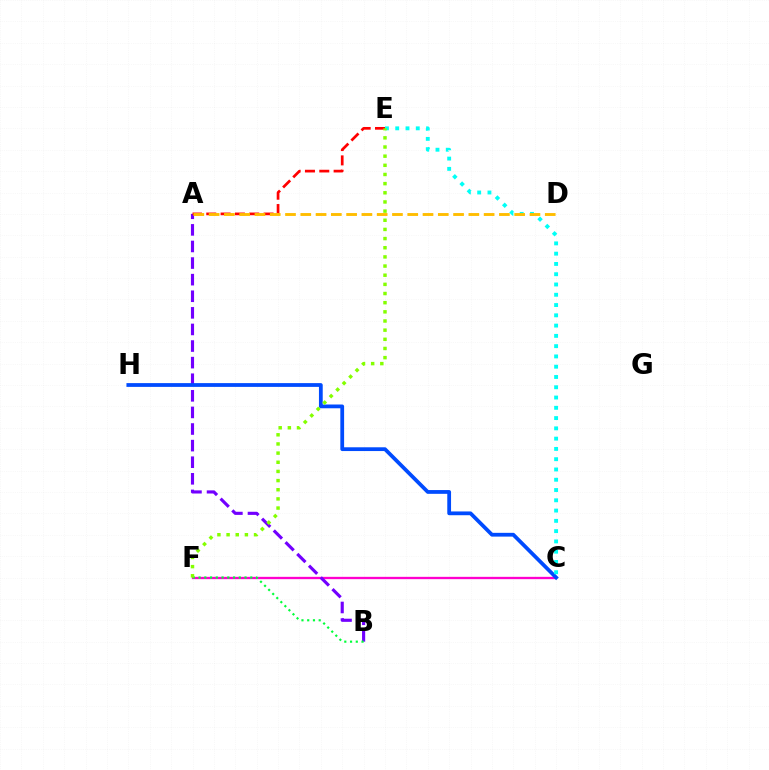{('C', 'F'): [{'color': '#ff00cf', 'line_style': 'solid', 'thickness': 1.67}], ('A', 'B'): [{'color': '#7200ff', 'line_style': 'dashed', 'thickness': 2.25}], ('B', 'F'): [{'color': '#00ff39', 'line_style': 'dotted', 'thickness': 1.56}], ('A', 'E'): [{'color': '#ff0000', 'line_style': 'dashed', 'thickness': 1.95}], ('C', 'H'): [{'color': '#004bff', 'line_style': 'solid', 'thickness': 2.72}], ('C', 'E'): [{'color': '#00fff6', 'line_style': 'dotted', 'thickness': 2.79}], ('A', 'D'): [{'color': '#ffbd00', 'line_style': 'dashed', 'thickness': 2.08}], ('E', 'F'): [{'color': '#84ff00', 'line_style': 'dotted', 'thickness': 2.49}]}